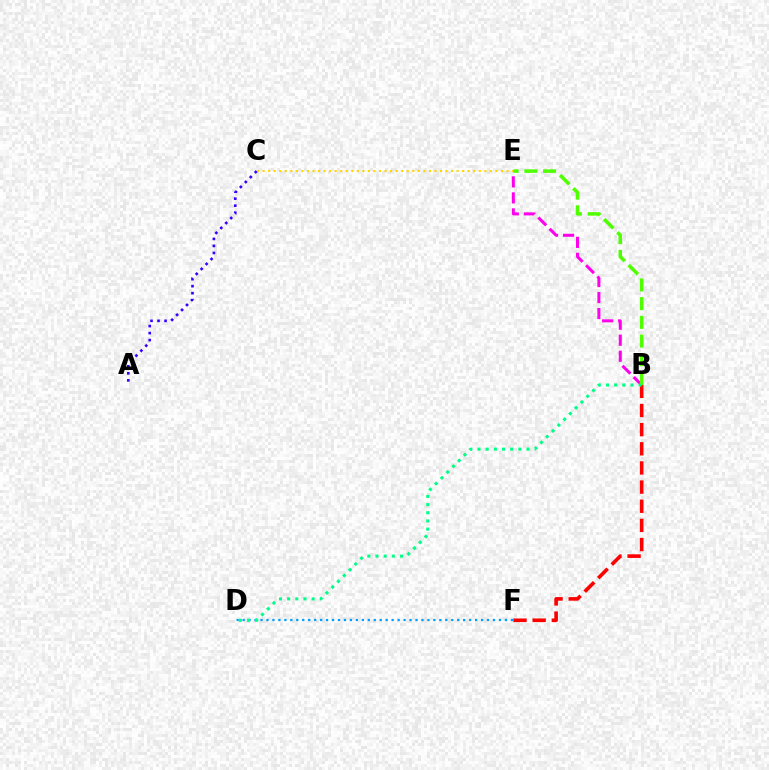{('B', 'E'): [{'color': '#ff00ed', 'line_style': 'dashed', 'thickness': 2.18}, {'color': '#4fff00', 'line_style': 'dashed', 'thickness': 2.54}], ('B', 'F'): [{'color': '#ff0000', 'line_style': 'dashed', 'thickness': 2.6}], ('C', 'E'): [{'color': '#ffd500', 'line_style': 'dotted', 'thickness': 1.51}], ('D', 'F'): [{'color': '#009eff', 'line_style': 'dotted', 'thickness': 1.62}], ('B', 'D'): [{'color': '#00ff86', 'line_style': 'dotted', 'thickness': 2.22}], ('A', 'C'): [{'color': '#3700ff', 'line_style': 'dotted', 'thickness': 1.91}]}